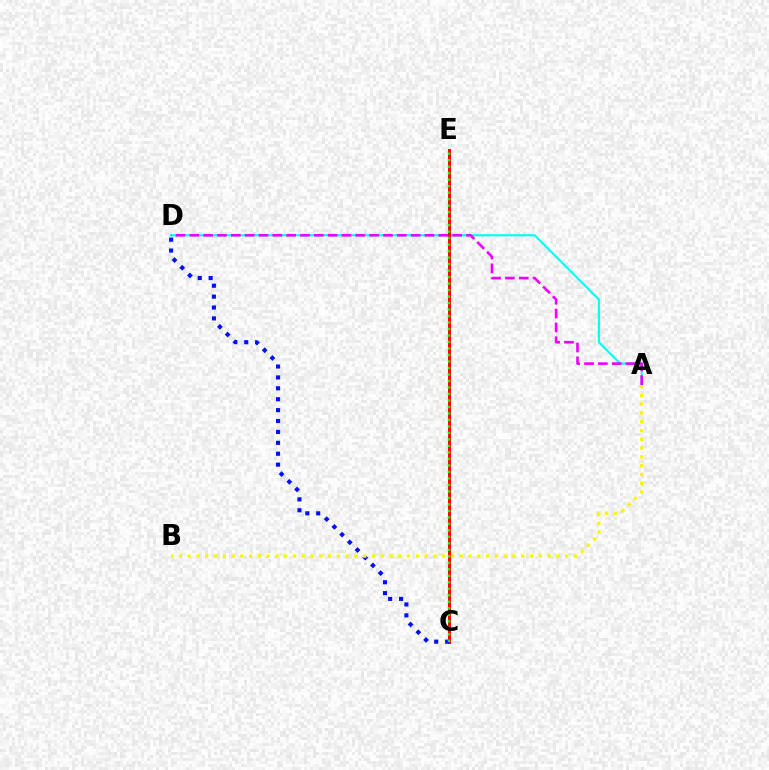{('A', 'D'): [{'color': '#00fff6', 'line_style': 'solid', 'thickness': 1.53}, {'color': '#ee00ff', 'line_style': 'dashed', 'thickness': 1.88}], ('C', 'E'): [{'color': '#ff0000', 'line_style': 'solid', 'thickness': 2.12}, {'color': '#08ff00', 'line_style': 'dotted', 'thickness': 1.76}], ('C', 'D'): [{'color': '#0010ff', 'line_style': 'dotted', 'thickness': 2.96}], ('A', 'B'): [{'color': '#fcf500', 'line_style': 'dotted', 'thickness': 2.39}]}